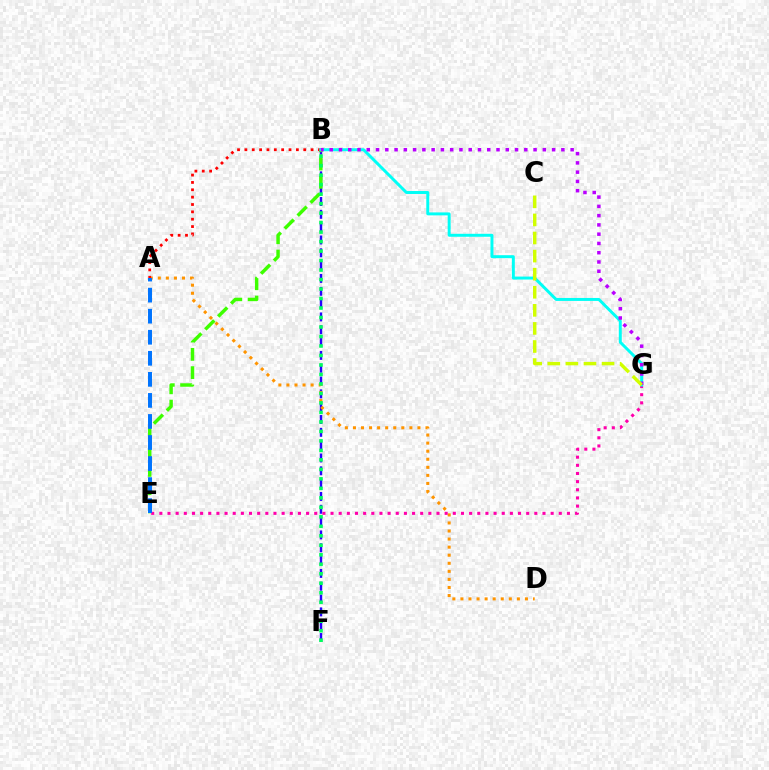{('B', 'F'): [{'color': '#2500ff', 'line_style': 'dashed', 'thickness': 1.74}, {'color': '#00ff5c', 'line_style': 'dotted', 'thickness': 2.58}], ('B', 'E'): [{'color': '#3dff00', 'line_style': 'dashed', 'thickness': 2.48}], ('A', 'D'): [{'color': '#ff9400', 'line_style': 'dotted', 'thickness': 2.19}], ('A', 'B'): [{'color': '#ff0000', 'line_style': 'dotted', 'thickness': 2.0}], ('E', 'G'): [{'color': '#ff00ac', 'line_style': 'dotted', 'thickness': 2.21}], ('B', 'G'): [{'color': '#00fff6', 'line_style': 'solid', 'thickness': 2.13}, {'color': '#b900ff', 'line_style': 'dotted', 'thickness': 2.52}], ('A', 'E'): [{'color': '#0074ff', 'line_style': 'dashed', 'thickness': 2.86}], ('C', 'G'): [{'color': '#d1ff00', 'line_style': 'dashed', 'thickness': 2.46}]}